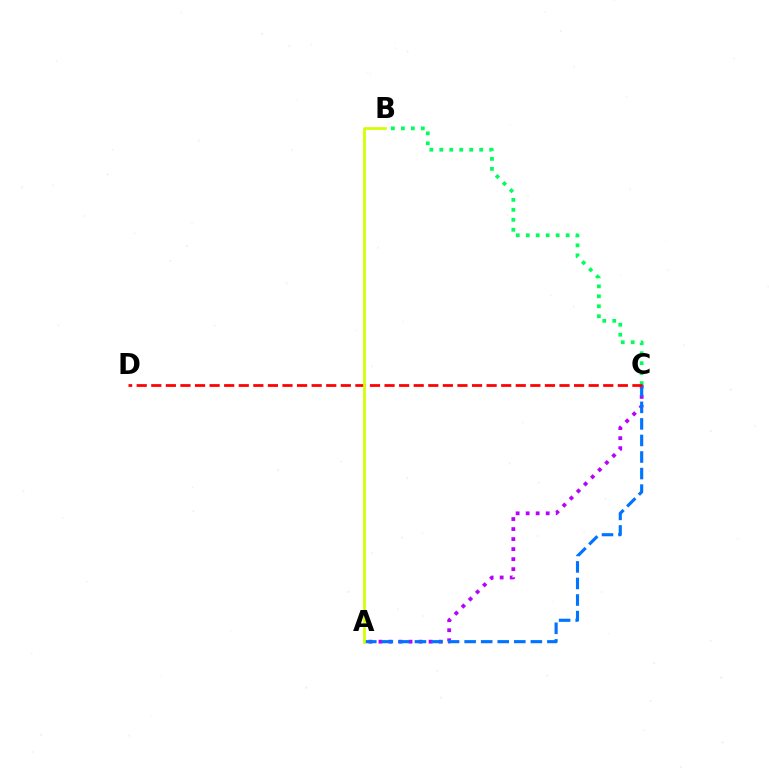{('A', 'C'): [{'color': '#b900ff', 'line_style': 'dotted', 'thickness': 2.72}, {'color': '#0074ff', 'line_style': 'dashed', 'thickness': 2.25}], ('B', 'C'): [{'color': '#00ff5c', 'line_style': 'dotted', 'thickness': 2.71}], ('C', 'D'): [{'color': '#ff0000', 'line_style': 'dashed', 'thickness': 1.98}], ('A', 'B'): [{'color': '#d1ff00', 'line_style': 'solid', 'thickness': 1.96}]}